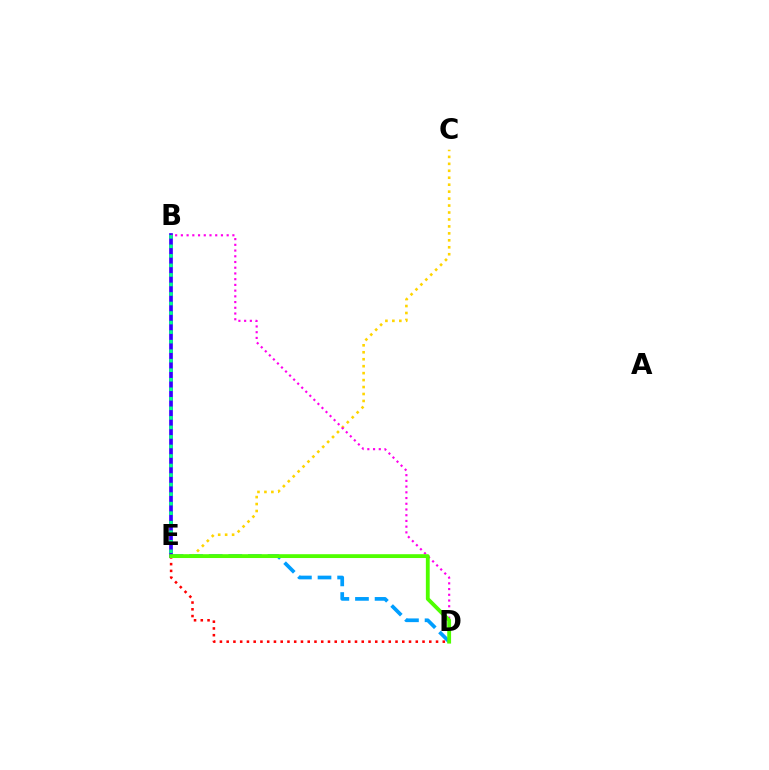{('D', 'E'): [{'color': '#009eff', 'line_style': 'dashed', 'thickness': 2.66}, {'color': '#ff0000', 'line_style': 'dotted', 'thickness': 1.83}, {'color': '#4fff00', 'line_style': 'solid', 'thickness': 2.76}], ('C', 'E'): [{'color': '#ffd500', 'line_style': 'dotted', 'thickness': 1.89}], ('B', 'E'): [{'color': '#3700ff', 'line_style': 'solid', 'thickness': 2.66}, {'color': '#00ff86', 'line_style': 'dotted', 'thickness': 2.59}], ('B', 'D'): [{'color': '#ff00ed', 'line_style': 'dotted', 'thickness': 1.56}]}